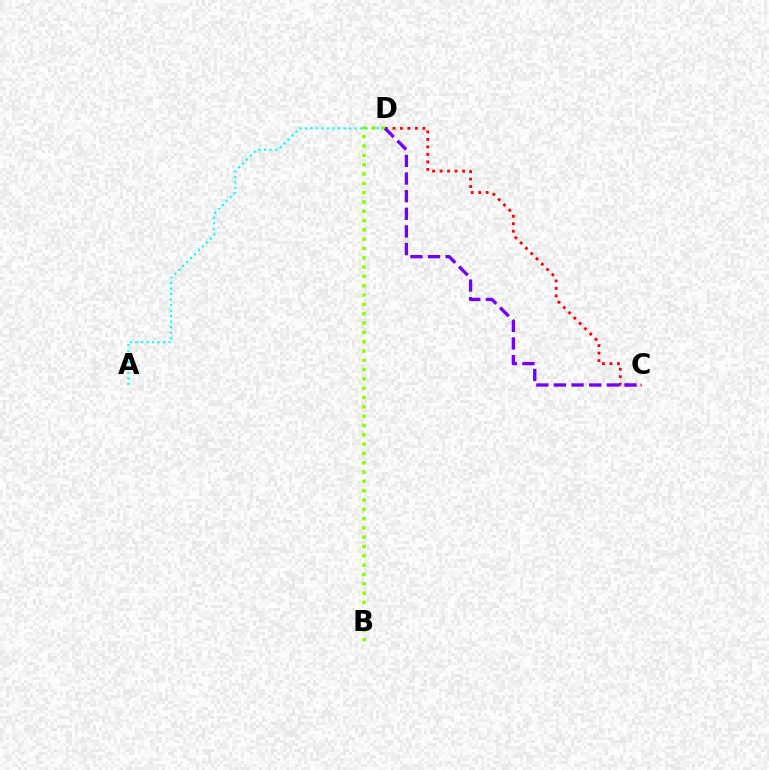{('C', 'D'): [{'color': '#ff0000', 'line_style': 'dotted', 'thickness': 2.04}, {'color': '#7200ff', 'line_style': 'dashed', 'thickness': 2.4}], ('A', 'D'): [{'color': '#00fff6', 'line_style': 'dotted', 'thickness': 1.5}], ('B', 'D'): [{'color': '#84ff00', 'line_style': 'dotted', 'thickness': 2.53}]}